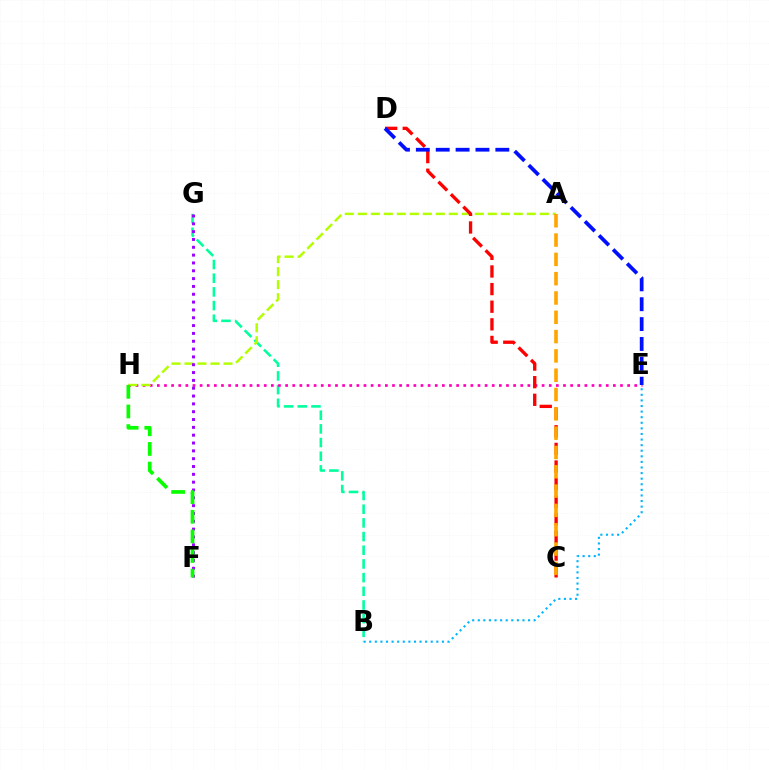{('B', 'G'): [{'color': '#00ff9d', 'line_style': 'dashed', 'thickness': 1.86}], ('E', 'H'): [{'color': '#ff00bd', 'line_style': 'dotted', 'thickness': 1.94}], ('A', 'H'): [{'color': '#b3ff00', 'line_style': 'dashed', 'thickness': 1.77}], ('B', 'E'): [{'color': '#00b5ff', 'line_style': 'dotted', 'thickness': 1.52}], ('C', 'D'): [{'color': '#ff0000', 'line_style': 'dashed', 'thickness': 2.39}], ('F', 'G'): [{'color': '#9b00ff', 'line_style': 'dotted', 'thickness': 2.13}], ('F', 'H'): [{'color': '#08ff00', 'line_style': 'dashed', 'thickness': 2.67}], ('A', 'C'): [{'color': '#ffa500', 'line_style': 'dashed', 'thickness': 2.62}], ('D', 'E'): [{'color': '#0010ff', 'line_style': 'dashed', 'thickness': 2.7}]}